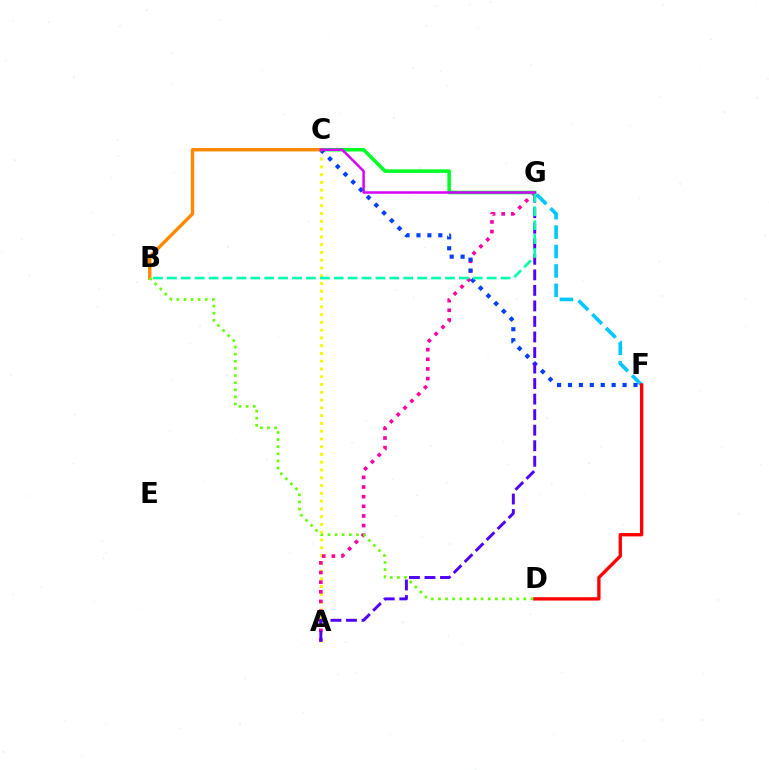{('F', 'G'): [{'color': '#00c7ff', 'line_style': 'dashed', 'thickness': 2.64}], ('A', 'C'): [{'color': '#eeff00', 'line_style': 'dotted', 'thickness': 2.11}], ('A', 'G'): [{'color': '#ff00a0', 'line_style': 'dotted', 'thickness': 2.62}, {'color': '#4f00ff', 'line_style': 'dashed', 'thickness': 2.11}], ('C', 'G'): [{'color': '#00ff27', 'line_style': 'solid', 'thickness': 2.56}, {'color': '#d600ff', 'line_style': 'solid', 'thickness': 1.79}], ('C', 'F'): [{'color': '#003fff', 'line_style': 'dotted', 'thickness': 2.97}], ('B', 'C'): [{'color': '#ff8800', 'line_style': 'solid', 'thickness': 2.45}], ('B', 'G'): [{'color': '#00ffaf', 'line_style': 'dashed', 'thickness': 1.89}], ('D', 'F'): [{'color': '#ff0000', 'line_style': 'solid', 'thickness': 2.39}], ('B', 'D'): [{'color': '#66ff00', 'line_style': 'dotted', 'thickness': 1.93}]}